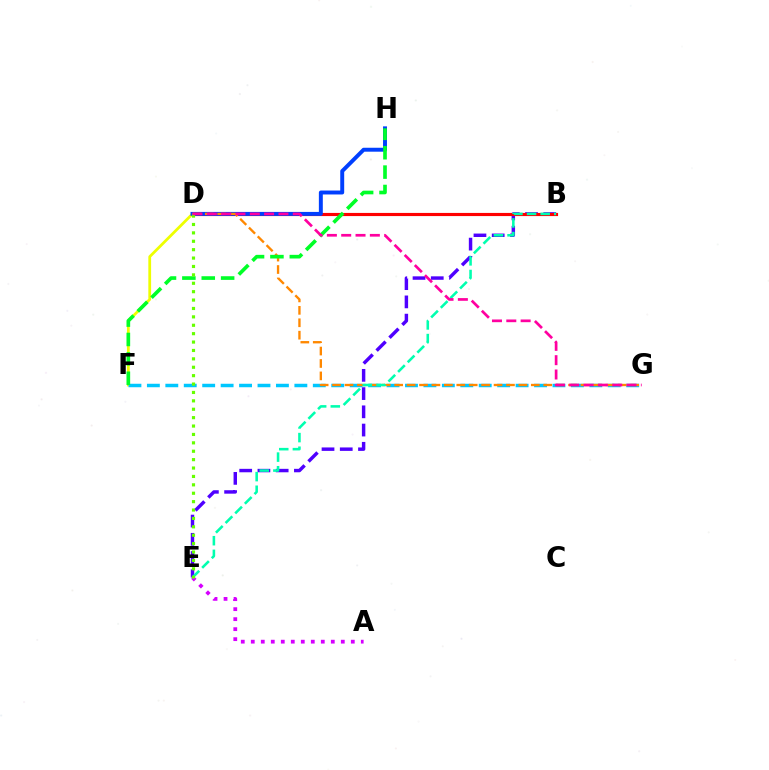{('B', 'E'): [{'color': '#4f00ff', 'line_style': 'dashed', 'thickness': 2.48}, {'color': '#00ffaf', 'line_style': 'dashed', 'thickness': 1.85}], ('B', 'D'): [{'color': '#ff0000', 'line_style': 'solid', 'thickness': 2.27}], ('A', 'E'): [{'color': '#d600ff', 'line_style': 'dotted', 'thickness': 2.72}], ('D', 'F'): [{'color': '#eeff00', 'line_style': 'solid', 'thickness': 2.0}], ('F', 'G'): [{'color': '#00c7ff', 'line_style': 'dashed', 'thickness': 2.5}], ('D', 'H'): [{'color': '#003fff', 'line_style': 'solid', 'thickness': 2.84}], ('D', 'G'): [{'color': '#ff8800', 'line_style': 'dashed', 'thickness': 1.69}, {'color': '#ff00a0', 'line_style': 'dashed', 'thickness': 1.95}], ('F', 'H'): [{'color': '#00ff27', 'line_style': 'dashed', 'thickness': 2.63}], ('D', 'E'): [{'color': '#66ff00', 'line_style': 'dotted', 'thickness': 2.28}]}